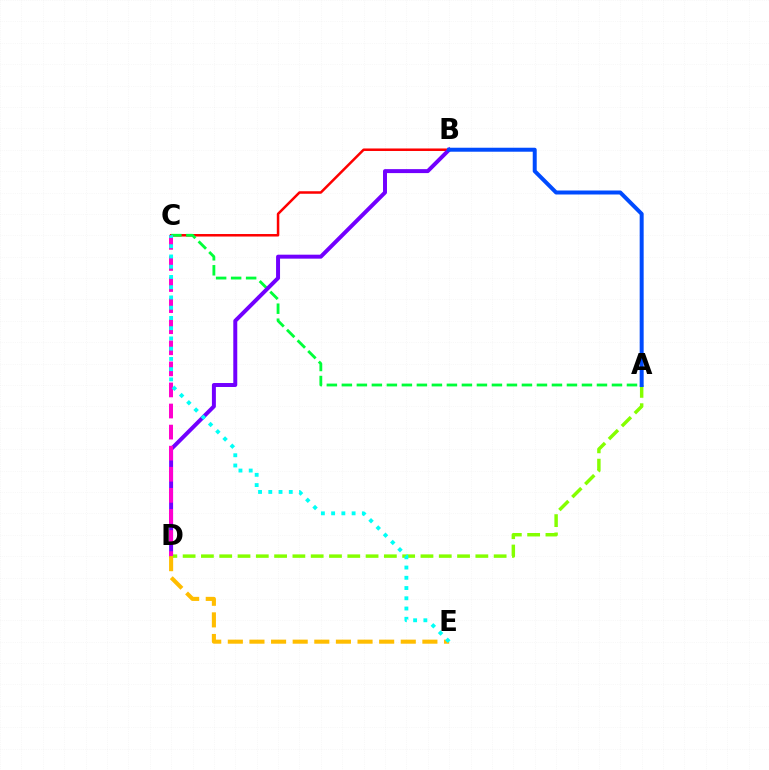{('B', 'C'): [{'color': '#ff0000', 'line_style': 'solid', 'thickness': 1.8}], ('A', 'C'): [{'color': '#00ff39', 'line_style': 'dashed', 'thickness': 2.04}], ('B', 'D'): [{'color': '#7200ff', 'line_style': 'solid', 'thickness': 2.86}], ('A', 'D'): [{'color': '#84ff00', 'line_style': 'dashed', 'thickness': 2.49}], ('A', 'B'): [{'color': '#004bff', 'line_style': 'solid', 'thickness': 2.87}], ('C', 'D'): [{'color': '#ff00cf', 'line_style': 'dashed', 'thickness': 2.86}], ('D', 'E'): [{'color': '#ffbd00', 'line_style': 'dashed', 'thickness': 2.94}], ('C', 'E'): [{'color': '#00fff6', 'line_style': 'dotted', 'thickness': 2.78}]}